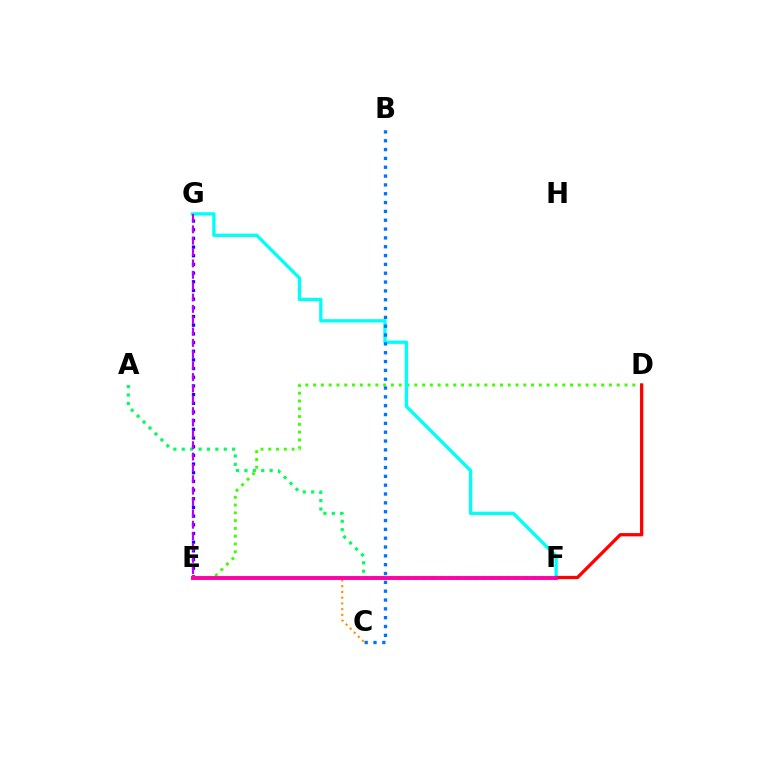{('E', 'G'): [{'color': '#2500ff', 'line_style': 'dotted', 'thickness': 2.36}, {'color': '#b900ff', 'line_style': 'dashed', 'thickness': 1.54}], ('C', 'E'): [{'color': '#ff9400', 'line_style': 'dotted', 'thickness': 1.56}], ('E', 'F'): [{'color': '#d1ff00', 'line_style': 'solid', 'thickness': 2.9}, {'color': '#ff00ac', 'line_style': 'solid', 'thickness': 2.79}], ('D', 'E'): [{'color': '#3dff00', 'line_style': 'dotted', 'thickness': 2.12}], ('F', 'G'): [{'color': '#00fff6', 'line_style': 'solid', 'thickness': 2.39}], ('A', 'F'): [{'color': '#00ff5c', 'line_style': 'dotted', 'thickness': 2.28}], ('B', 'C'): [{'color': '#0074ff', 'line_style': 'dotted', 'thickness': 2.4}], ('D', 'F'): [{'color': '#ff0000', 'line_style': 'solid', 'thickness': 2.36}]}